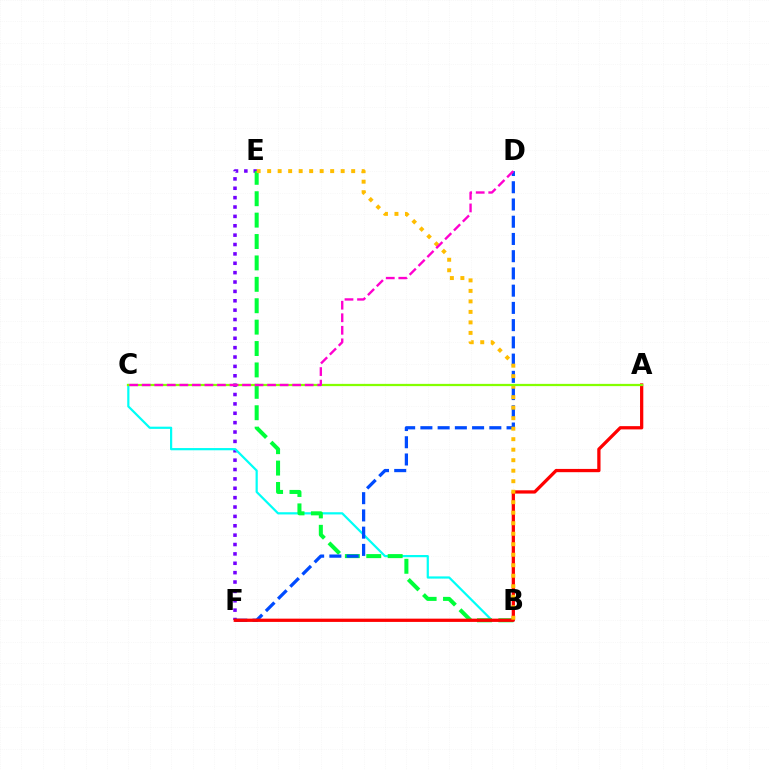{('E', 'F'): [{'color': '#7200ff', 'line_style': 'dotted', 'thickness': 2.55}], ('B', 'C'): [{'color': '#00fff6', 'line_style': 'solid', 'thickness': 1.59}], ('B', 'E'): [{'color': '#00ff39', 'line_style': 'dashed', 'thickness': 2.91}, {'color': '#ffbd00', 'line_style': 'dotted', 'thickness': 2.85}], ('D', 'F'): [{'color': '#004bff', 'line_style': 'dashed', 'thickness': 2.34}], ('A', 'F'): [{'color': '#ff0000', 'line_style': 'solid', 'thickness': 2.35}], ('A', 'C'): [{'color': '#84ff00', 'line_style': 'solid', 'thickness': 1.62}], ('C', 'D'): [{'color': '#ff00cf', 'line_style': 'dashed', 'thickness': 1.7}]}